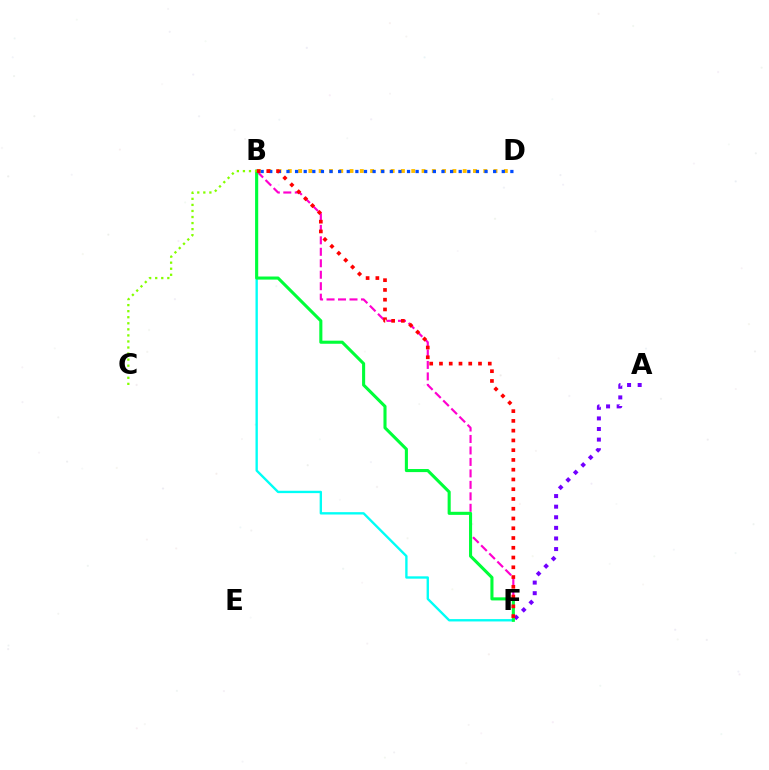{('B', 'D'): [{'color': '#ffbd00', 'line_style': 'dotted', 'thickness': 2.79}, {'color': '#004bff', 'line_style': 'dotted', 'thickness': 2.34}], ('B', 'F'): [{'color': '#ff00cf', 'line_style': 'dashed', 'thickness': 1.56}, {'color': '#00fff6', 'line_style': 'solid', 'thickness': 1.7}, {'color': '#00ff39', 'line_style': 'solid', 'thickness': 2.22}, {'color': '#ff0000', 'line_style': 'dotted', 'thickness': 2.65}], ('A', 'F'): [{'color': '#7200ff', 'line_style': 'dotted', 'thickness': 2.88}], ('B', 'C'): [{'color': '#84ff00', 'line_style': 'dotted', 'thickness': 1.65}]}